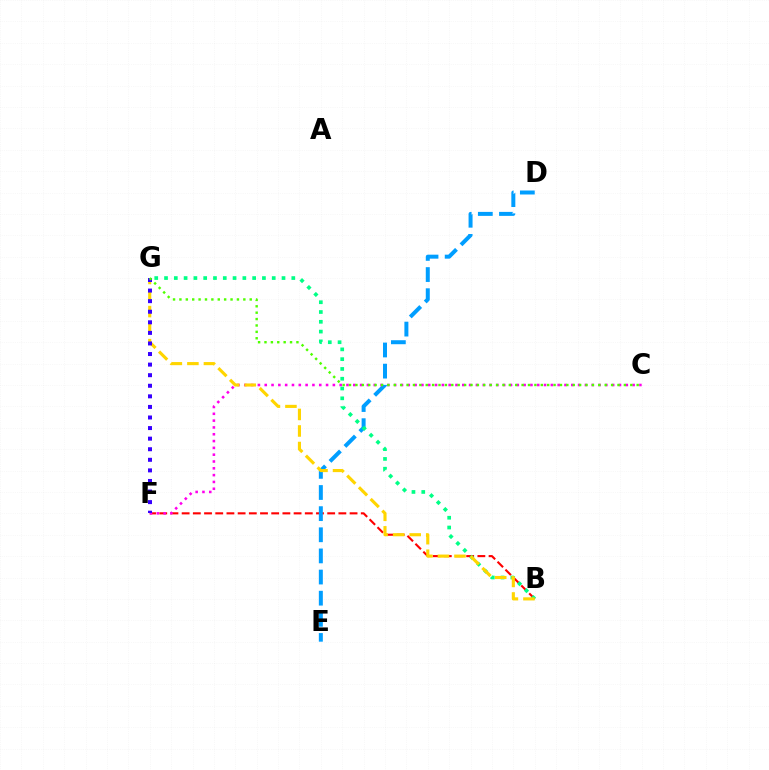{('B', 'F'): [{'color': '#ff0000', 'line_style': 'dashed', 'thickness': 1.52}], ('D', 'E'): [{'color': '#009eff', 'line_style': 'dashed', 'thickness': 2.87}], ('B', 'G'): [{'color': '#00ff86', 'line_style': 'dotted', 'thickness': 2.66}, {'color': '#ffd500', 'line_style': 'dashed', 'thickness': 2.25}], ('C', 'F'): [{'color': '#ff00ed', 'line_style': 'dotted', 'thickness': 1.85}], ('F', 'G'): [{'color': '#3700ff', 'line_style': 'dotted', 'thickness': 2.87}], ('C', 'G'): [{'color': '#4fff00', 'line_style': 'dotted', 'thickness': 1.74}]}